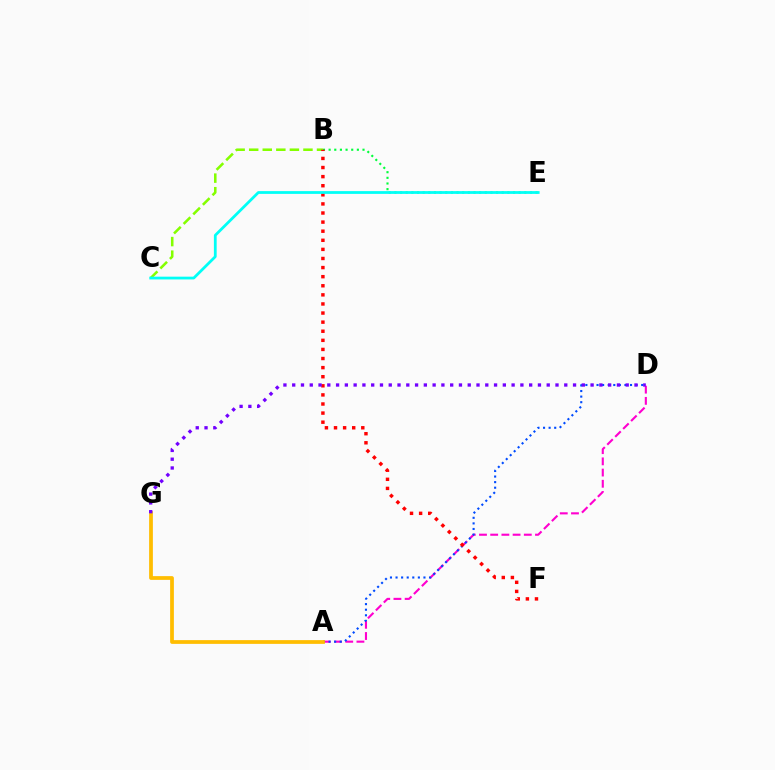{('A', 'D'): [{'color': '#ff00cf', 'line_style': 'dashed', 'thickness': 1.52}, {'color': '#004bff', 'line_style': 'dotted', 'thickness': 1.52}], ('B', 'E'): [{'color': '#00ff39', 'line_style': 'dotted', 'thickness': 1.53}], ('B', 'C'): [{'color': '#84ff00', 'line_style': 'dashed', 'thickness': 1.84}], ('B', 'F'): [{'color': '#ff0000', 'line_style': 'dotted', 'thickness': 2.47}], ('A', 'G'): [{'color': '#ffbd00', 'line_style': 'solid', 'thickness': 2.7}], ('C', 'E'): [{'color': '#00fff6', 'line_style': 'solid', 'thickness': 1.99}], ('D', 'G'): [{'color': '#7200ff', 'line_style': 'dotted', 'thickness': 2.38}]}